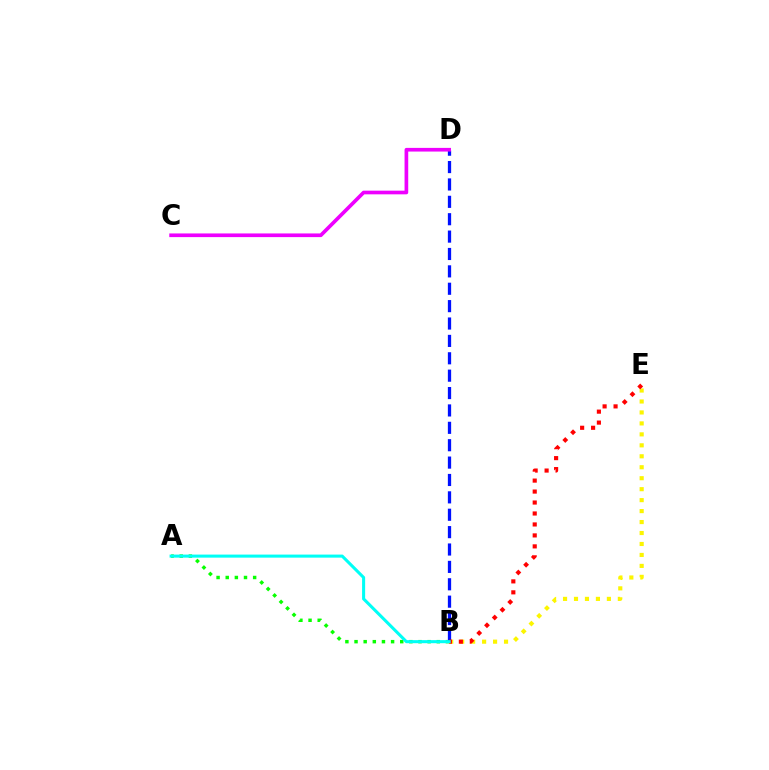{('A', 'B'): [{'color': '#08ff00', 'line_style': 'dotted', 'thickness': 2.48}, {'color': '#00fff6', 'line_style': 'solid', 'thickness': 2.2}], ('B', 'E'): [{'color': '#fcf500', 'line_style': 'dotted', 'thickness': 2.98}, {'color': '#ff0000', 'line_style': 'dotted', 'thickness': 2.98}], ('B', 'D'): [{'color': '#0010ff', 'line_style': 'dashed', 'thickness': 2.36}], ('C', 'D'): [{'color': '#ee00ff', 'line_style': 'solid', 'thickness': 2.65}]}